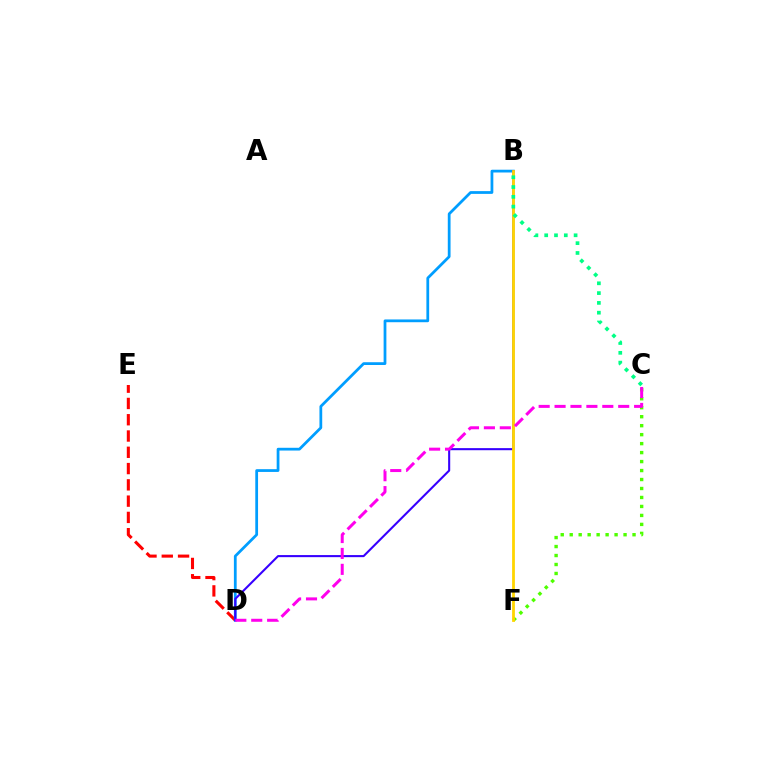{('D', 'E'): [{'color': '#ff0000', 'line_style': 'dashed', 'thickness': 2.21}], ('B', 'D'): [{'color': '#009eff', 'line_style': 'solid', 'thickness': 1.99}, {'color': '#3700ff', 'line_style': 'solid', 'thickness': 1.5}], ('C', 'F'): [{'color': '#4fff00', 'line_style': 'dotted', 'thickness': 2.44}], ('B', 'F'): [{'color': '#ffd500', 'line_style': 'solid', 'thickness': 2.01}], ('B', 'C'): [{'color': '#00ff86', 'line_style': 'dotted', 'thickness': 2.66}], ('C', 'D'): [{'color': '#ff00ed', 'line_style': 'dashed', 'thickness': 2.16}]}